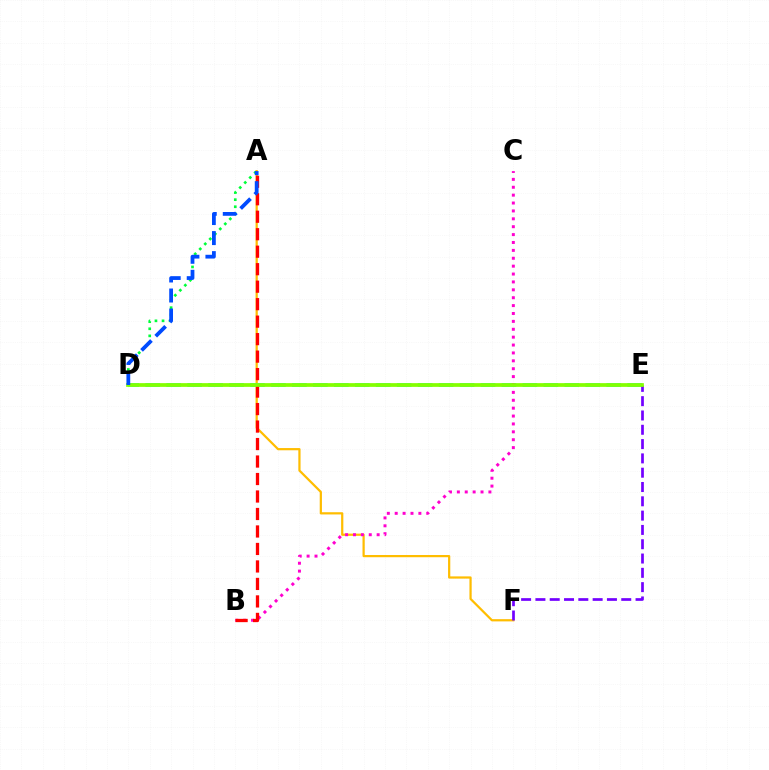{('A', 'F'): [{'color': '#ffbd00', 'line_style': 'solid', 'thickness': 1.6}], ('A', 'D'): [{'color': '#00ff39', 'line_style': 'dotted', 'thickness': 1.92}, {'color': '#004bff', 'line_style': 'dashed', 'thickness': 2.72}], ('D', 'E'): [{'color': '#00fff6', 'line_style': 'dashed', 'thickness': 2.85}, {'color': '#84ff00', 'line_style': 'solid', 'thickness': 2.69}], ('B', 'C'): [{'color': '#ff00cf', 'line_style': 'dotted', 'thickness': 2.14}], ('A', 'B'): [{'color': '#ff0000', 'line_style': 'dashed', 'thickness': 2.38}], ('E', 'F'): [{'color': '#7200ff', 'line_style': 'dashed', 'thickness': 1.94}]}